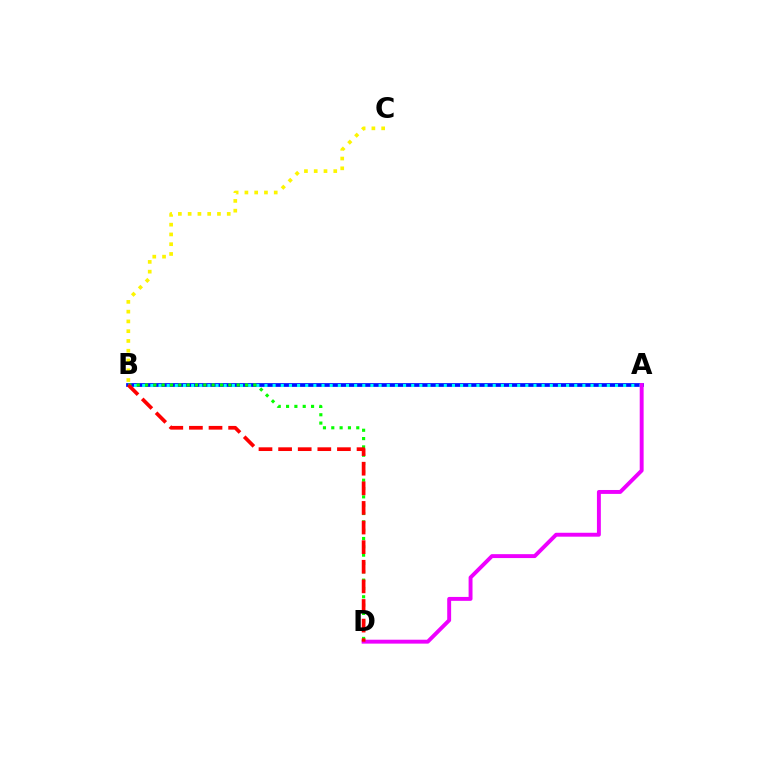{('A', 'B'): [{'color': '#0010ff', 'line_style': 'solid', 'thickness': 2.69}, {'color': '#00fff6', 'line_style': 'dotted', 'thickness': 2.21}], ('A', 'D'): [{'color': '#ee00ff', 'line_style': 'solid', 'thickness': 2.82}], ('B', 'D'): [{'color': '#08ff00', 'line_style': 'dotted', 'thickness': 2.26}, {'color': '#ff0000', 'line_style': 'dashed', 'thickness': 2.66}], ('B', 'C'): [{'color': '#fcf500', 'line_style': 'dotted', 'thickness': 2.65}]}